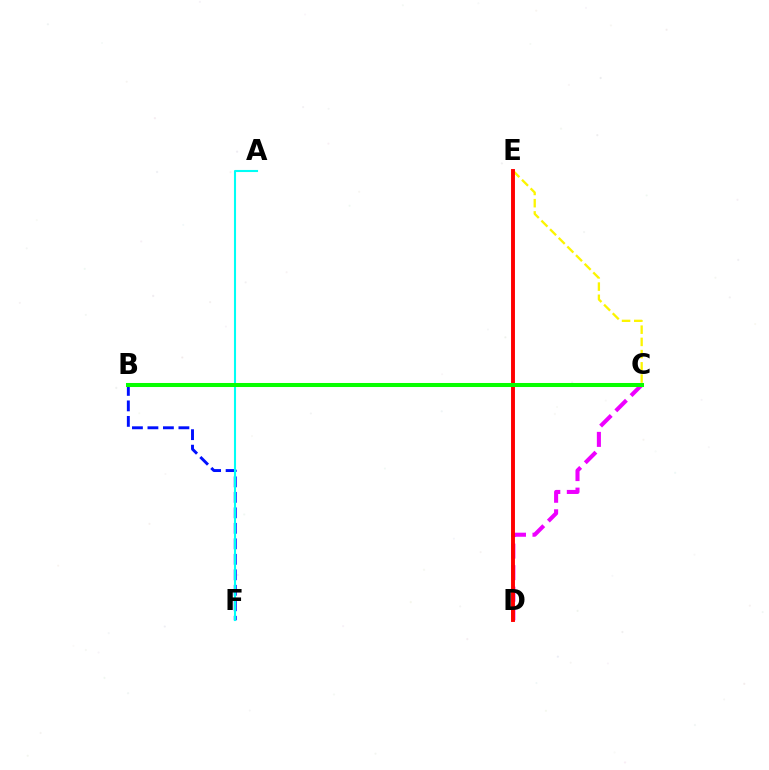{('C', 'E'): [{'color': '#fcf500', 'line_style': 'dashed', 'thickness': 1.66}], ('C', 'D'): [{'color': '#ee00ff', 'line_style': 'dashed', 'thickness': 2.92}], ('B', 'F'): [{'color': '#0010ff', 'line_style': 'dashed', 'thickness': 2.1}], ('A', 'F'): [{'color': '#00fff6', 'line_style': 'solid', 'thickness': 1.51}], ('D', 'E'): [{'color': '#ff0000', 'line_style': 'solid', 'thickness': 2.81}], ('B', 'C'): [{'color': '#08ff00', 'line_style': 'solid', 'thickness': 2.91}]}